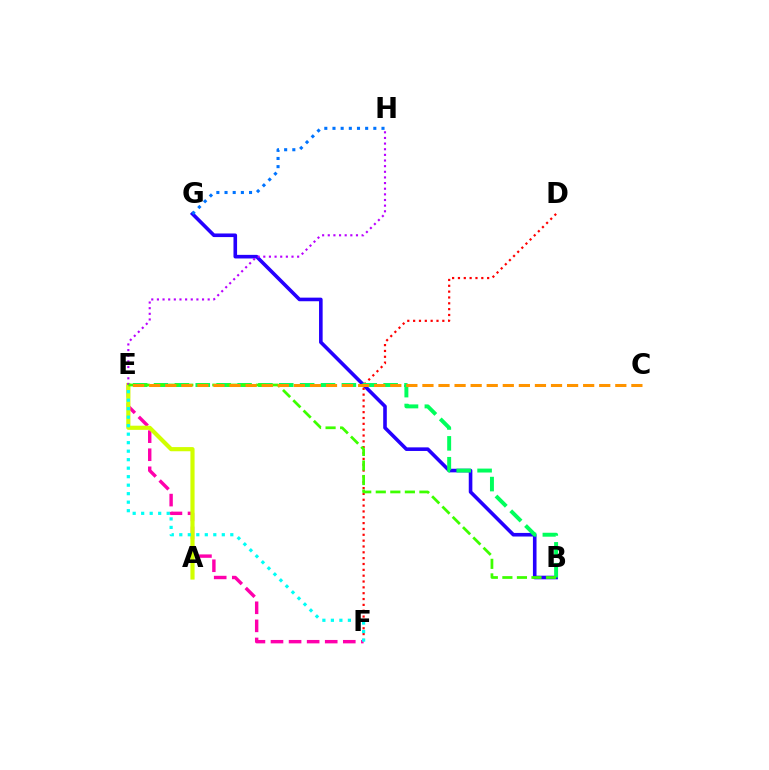{('B', 'G'): [{'color': '#2500ff', 'line_style': 'solid', 'thickness': 2.6}], ('E', 'F'): [{'color': '#ff00ac', 'line_style': 'dashed', 'thickness': 2.46}, {'color': '#00fff6', 'line_style': 'dotted', 'thickness': 2.31}], ('A', 'E'): [{'color': '#d1ff00', 'line_style': 'solid', 'thickness': 3.0}], ('D', 'F'): [{'color': '#ff0000', 'line_style': 'dotted', 'thickness': 1.59}], ('E', 'H'): [{'color': '#b900ff', 'line_style': 'dotted', 'thickness': 1.53}], ('G', 'H'): [{'color': '#0074ff', 'line_style': 'dotted', 'thickness': 2.22}], ('B', 'E'): [{'color': '#00ff5c', 'line_style': 'dashed', 'thickness': 2.84}, {'color': '#3dff00', 'line_style': 'dashed', 'thickness': 1.98}], ('C', 'E'): [{'color': '#ff9400', 'line_style': 'dashed', 'thickness': 2.18}]}